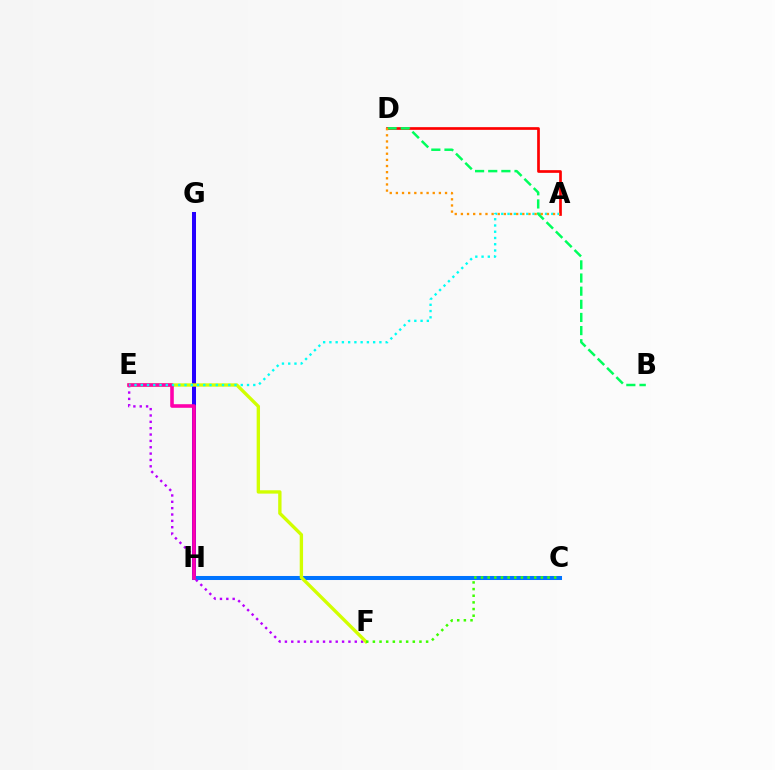{('G', 'H'): [{'color': '#2500ff', 'line_style': 'solid', 'thickness': 2.89}], ('C', 'H'): [{'color': '#0074ff', 'line_style': 'solid', 'thickness': 2.9}], ('E', 'F'): [{'color': '#b900ff', 'line_style': 'dotted', 'thickness': 1.73}, {'color': '#d1ff00', 'line_style': 'solid', 'thickness': 2.41}], ('C', 'F'): [{'color': '#3dff00', 'line_style': 'dotted', 'thickness': 1.81}], ('E', 'H'): [{'color': '#ff00ac', 'line_style': 'solid', 'thickness': 2.59}], ('A', 'E'): [{'color': '#00fff6', 'line_style': 'dotted', 'thickness': 1.7}], ('A', 'D'): [{'color': '#ff0000', 'line_style': 'solid', 'thickness': 1.94}, {'color': '#ff9400', 'line_style': 'dotted', 'thickness': 1.67}], ('B', 'D'): [{'color': '#00ff5c', 'line_style': 'dashed', 'thickness': 1.79}]}